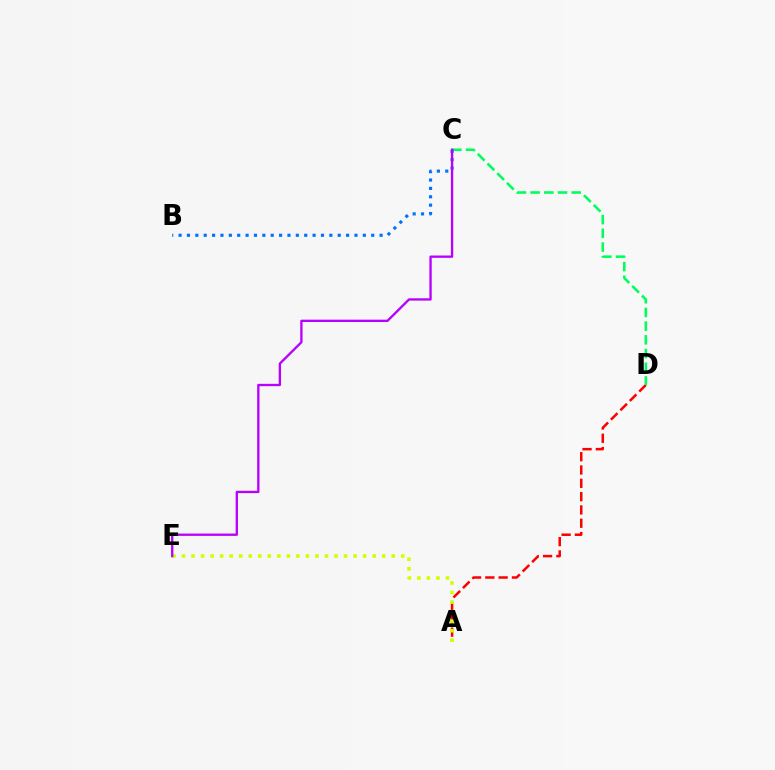{('A', 'D'): [{'color': '#ff0000', 'line_style': 'dashed', 'thickness': 1.81}], ('C', 'D'): [{'color': '#00ff5c', 'line_style': 'dashed', 'thickness': 1.86}], ('B', 'C'): [{'color': '#0074ff', 'line_style': 'dotted', 'thickness': 2.28}], ('A', 'E'): [{'color': '#d1ff00', 'line_style': 'dotted', 'thickness': 2.59}], ('C', 'E'): [{'color': '#b900ff', 'line_style': 'solid', 'thickness': 1.68}]}